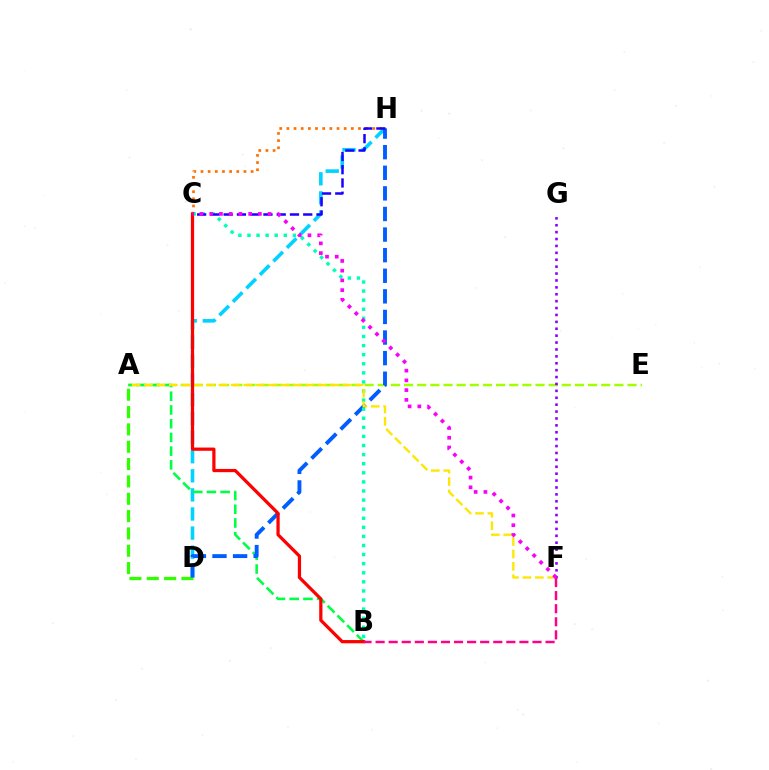{('A', 'E'): [{'color': '#a2ff00', 'line_style': 'dashed', 'thickness': 1.79}], ('D', 'H'): [{'color': '#00d3ff', 'line_style': 'dashed', 'thickness': 2.59}, {'color': '#005dff', 'line_style': 'dashed', 'thickness': 2.8}], ('A', 'D'): [{'color': '#31ff00', 'line_style': 'dashed', 'thickness': 2.36}], ('A', 'B'): [{'color': '#00ff45', 'line_style': 'dashed', 'thickness': 1.86}], ('C', 'H'): [{'color': '#ff7000', 'line_style': 'dotted', 'thickness': 1.95}, {'color': '#1900ff', 'line_style': 'dashed', 'thickness': 1.8}], ('B', 'C'): [{'color': '#00ffbb', 'line_style': 'dotted', 'thickness': 2.47}, {'color': '#ff0000', 'line_style': 'solid', 'thickness': 2.33}], ('F', 'G'): [{'color': '#8a00ff', 'line_style': 'dotted', 'thickness': 1.88}], ('A', 'F'): [{'color': '#ffe600', 'line_style': 'dashed', 'thickness': 1.69}], ('C', 'F'): [{'color': '#fa00f9', 'line_style': 'dotted', 'thickness': 2.65}], ('B', 'F'): [{'color': '#ff0088', 'line_style': 'dashed', 'thickness': 1.78}]}